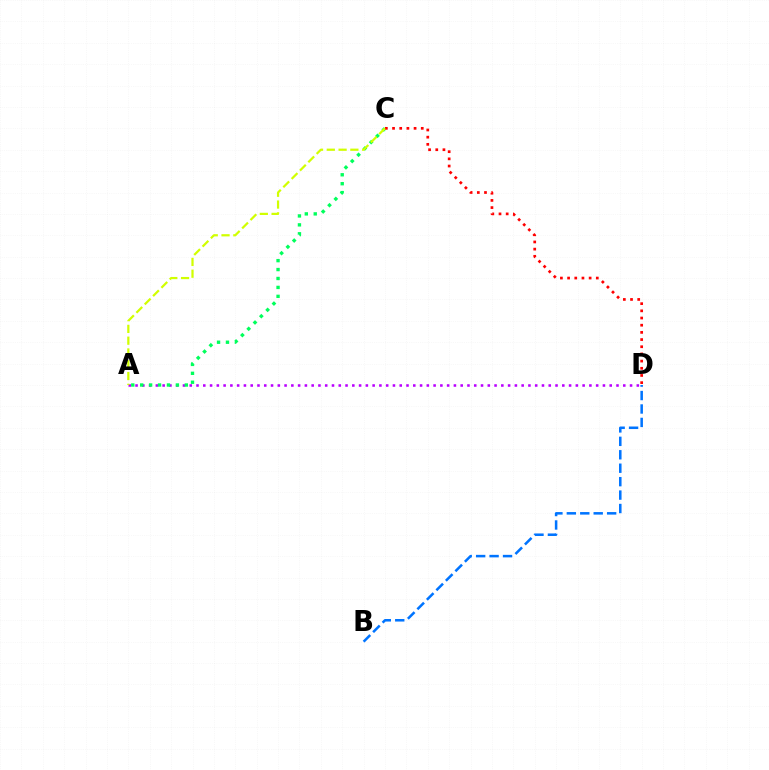{('A', 'D'): [{'color': '#b900ff', 'line_style': 'dotted', 'thickness': 1.84}], ('B', 'D'): [{'color': '#0074ff', 'line_style': 'dashed', 'thickness': 1.83}], ('A', 'C'): [{'color': '#00ff5c', 'line_style': 'dotted', 'thickness': 2.43}, {'color': '#d1ff00', 'line_style': 'dashed', 'thickness': 1.6}], ('C', 'D'): [{'color': '#ff0000', 'line_style': 'dotted', 'thickness': 1.95}]}